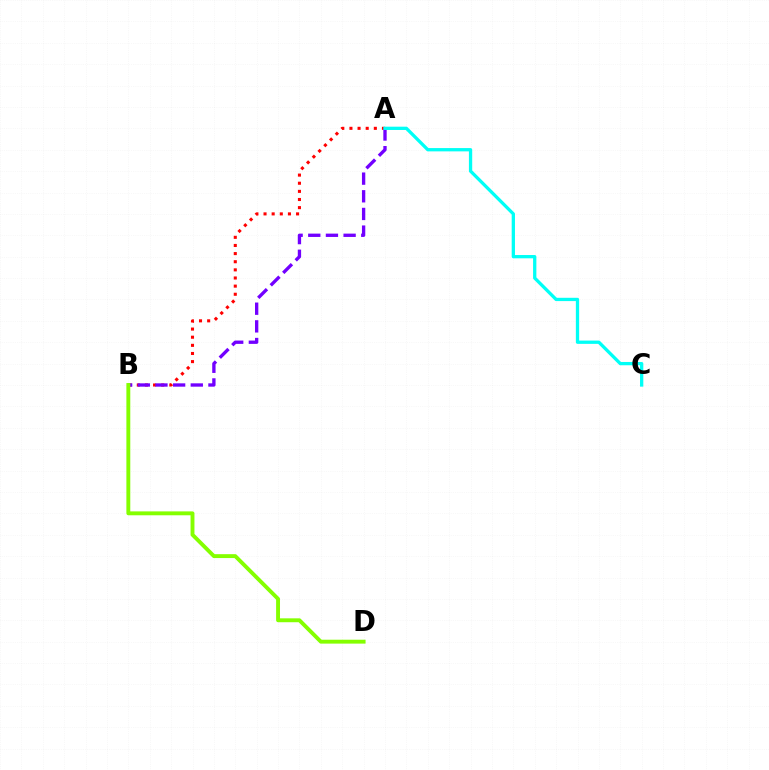{('A', 'B'): [{'color': '#ff0000', 'line_style': 'dotted', 'thickness': 2.21}, {'color': '#7200ff', 'line_style': 'dashed', 'thickness': 2.4}], ('B', 'D'): [{'color': '#84ff00', 'line_style': 'solid', 'thickness': 2.8}], ('A', 'C'): [{'color': '#00fff6', 'line_style': 'solid', 'thickness': 2.37}]}